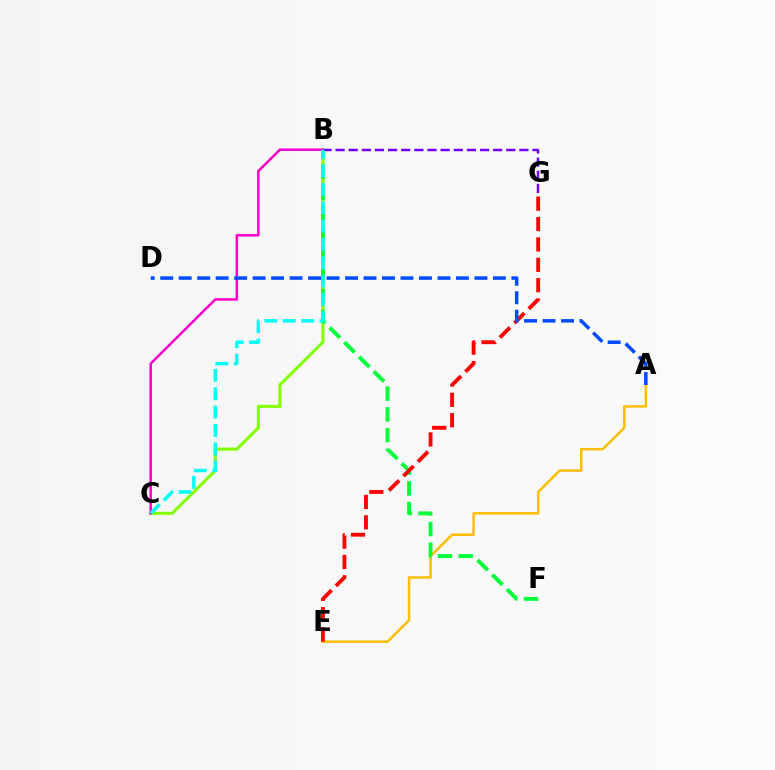{('A', 'E'): [{'color': '#ffbd00', 'line_style': 'solid', 'thickness': 1.79}], ('B', 'C'): [{'color': '#84ff00', 'line_style': 'solid', 'thickness': 2.22}, {'color': '#ff00cf', 'line_style': 'solid', 'thickness': 1.82}, {'color': '#00fff6', 'line_style': 'dashed', 'thickness': 2.49}], ('B', 'F'): [{'color': '#00ff39', 'line_style': 'dashed', 'thickness': 2.82}], ('E', 'G'): [{'color': '#ff0000', 'line_style': 'dashed', 'thickness': 2.77}], ('B', 'G'): [{'color': '#7200ff', 'line_style': 'dashed', 'thickness': 1.78}], ('A', 'D'): [{'color': '#004bff', 'line_style': 'dashed', 'thickness': 2.51}]}